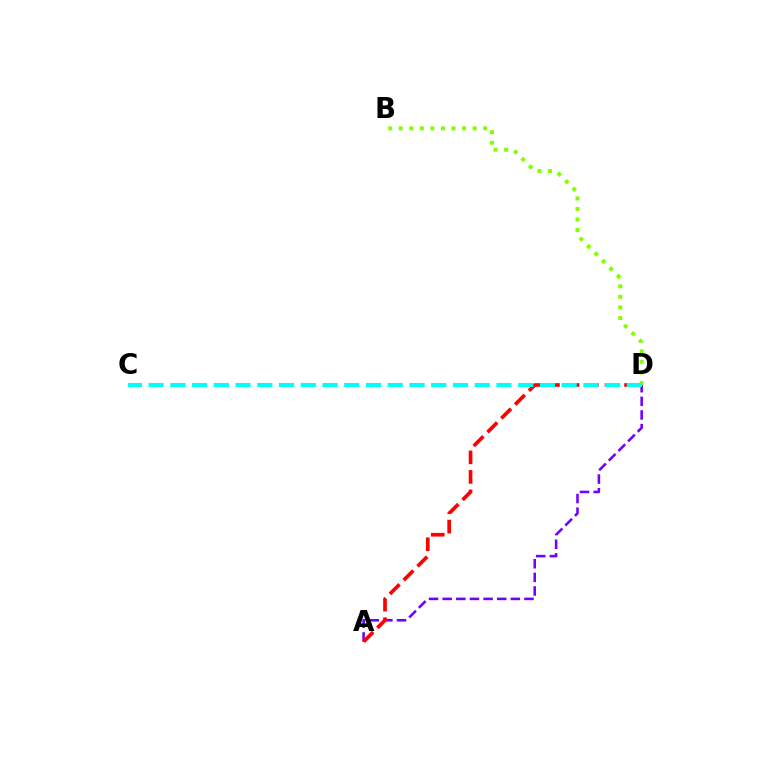{('A', 'D'): [{'color': '#7200ff', 'line_style': 'dashed', 'thickness': 1.85}, {'color': '#ff0000', 'line_style': 'dashed', 'thickness': 2.65}], ('B', 'D'): [{'color': '#84ff00', 'line_style': 'dotted', 'thickness': 2.87}], ('C', 'D'): [{'color': '#00fff6', 'line_style': 'dashed', 'thickness': 2.95}]}